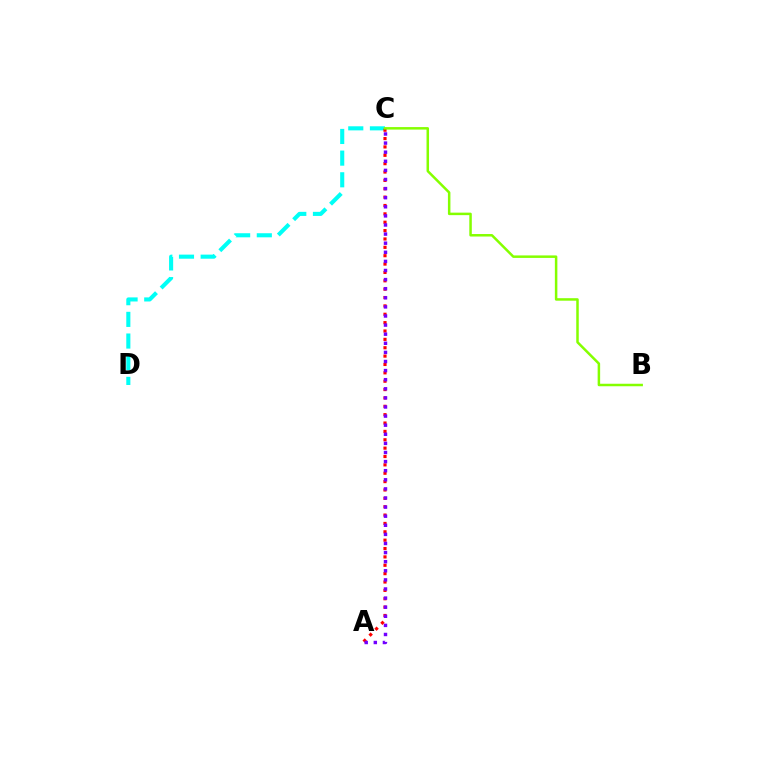{('C', 'D'): [{'color': '#00fff6', 'line_style': 'dashed', 'thickness': 2.94}], ('A', 'C'): [{'color': '#ff0000', 'line_style': 'dotted', 'thickness': 2.27}, {'color': '#7200ff', 'line_style': 'dotted', 'thickness': 2.47}], ('B', 'C'): [{'color': '#84ff00', 'line_style': 'solid', 'thickness': 1.8}]}